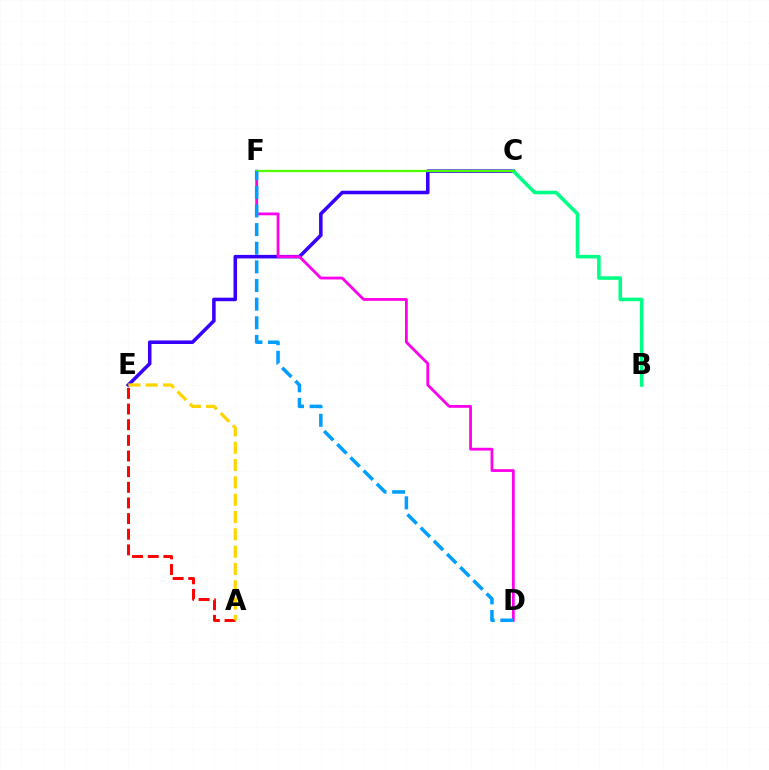{('C', 'E'): [{'color': '#3700ff', 'line_style': 'solid', 'thickness': 2.55}], ('D', 'F'): [{'color': '#ff00ed', 'line_style': 'solid', 'thickness': 2.01}, {'color': '#009eff', 'line_style': 'dashed', 'thickness': 2.53}], ('A', 'E'): [{'color': '#ff0000', 'line_style': 'dashed', 'thickness': 2.13}, {'color': '#ffd500', 'line_style': 'dashed', 'thickness': 2.35}], ('B', 'C'): [{'color': '#00ff86', 'line_style': 'solid', 'thickness': 2.58}], ('C', 'F'): [{'color': '#4fff00', 'line_style': 'solid', 'thickness': 1.63}]}